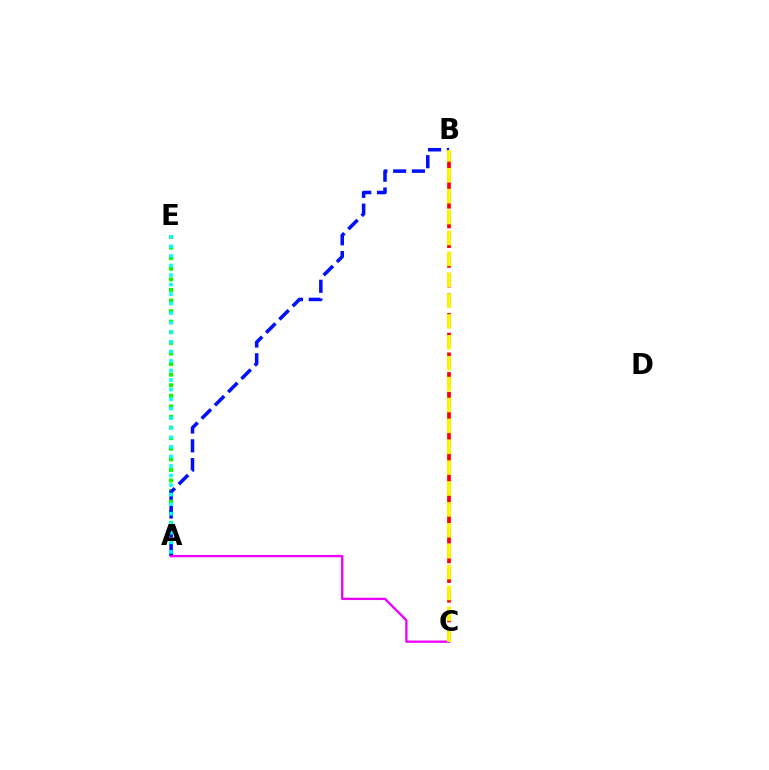{('A', 'E'): [{'color': '#08ff00', 'line_style': 'dotted', 'thickness': 2.88}, {'color': '#00fff6', 'line_style': 'dotted', 'thickness': 2.59}], ('A', 'B'): [{'color': '#0010ff', 'line_style': 'dashed', 'thickness': 2.55}], ('A', 'C'): [{'color': '#ee00ff', 'line_style': 'solid', 'thickness': 1.67}], ('B', 'C'): [{'color': '#ff0000', 'line_style': 'dashed', 'thickness': 2.68}, {'color': '#fcf500', 'line_style': 'dashed', 'thickness': 2.84}]}